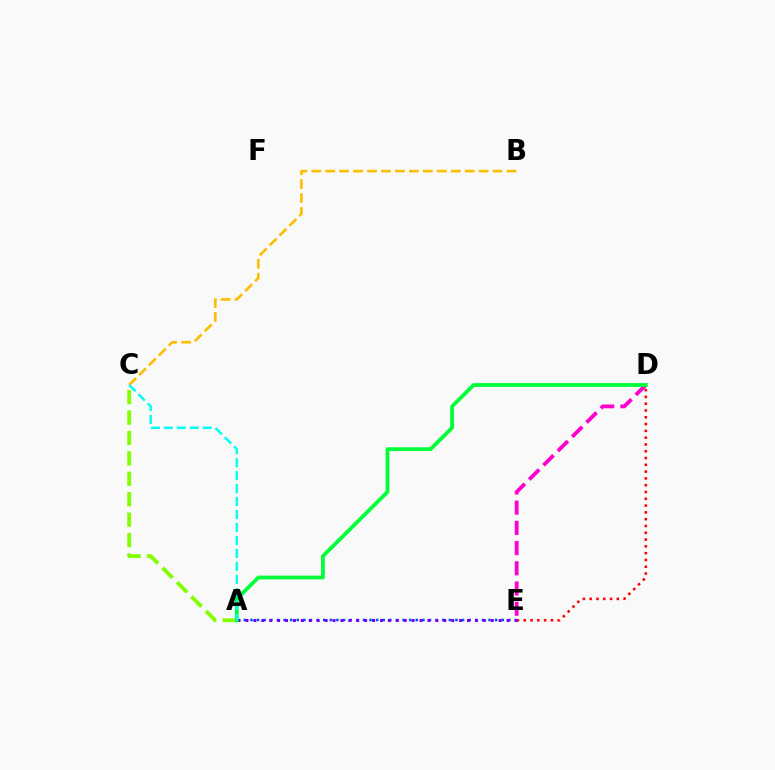{('A', 'C'): [{'color': '#84ff00', 'line_style': 'dashed', 'thickness': 2.77}, {'color': '#00fff6', 'line_style': 'dashed', 'thickness': 1.76}], ('D', 'E'): [{'color': '#ff00cf', 'line_style': 'dashed', 'thickness': 2.75}, {'color': '#ff0000', 'line_style': 'dotted', 'thickness': 1.85}], ('A', 'E'): [{'color': '#004bff', 'line_style': 'dotted', 'thickness': 1.8}, {'color': '#7200ff', 'line_style': 'dotted', 'thickness': 2.15}], ('A', 'D'): [{'color': '#00ff39', 'line_style': 'solid', 'thickness': 2.72}], ('B', 'C'): [{'color': '#ffbd00', 'line_style': 'dashed', 'thickness': 1.89}]}